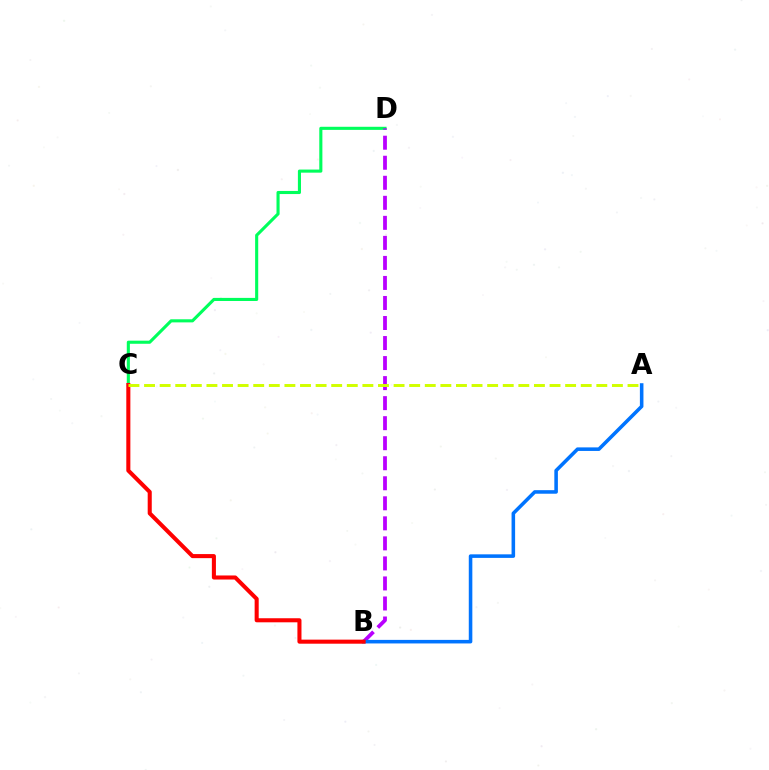{('C', 'D'): [{'color': '#00ff5c', 'line_style': 'solid', 'thickness': 2.23}], ('B', 'D'): [{'color': '#b900ff', 'line_style': 'dashed', 'thickness': 2.72}], ('A', 'B'): [{'color': '#0074ff', 'line_style': 'solid', 'thickness': 2.56}], ('B', 'C'): [{'color': '#ff0000', 'line_style': 'solid', 'thickness': 2.93}], ('A', 'C'): [{'color': '#d1ff00', 'line_style': 'dashed', 'thickness': 2.12}]}